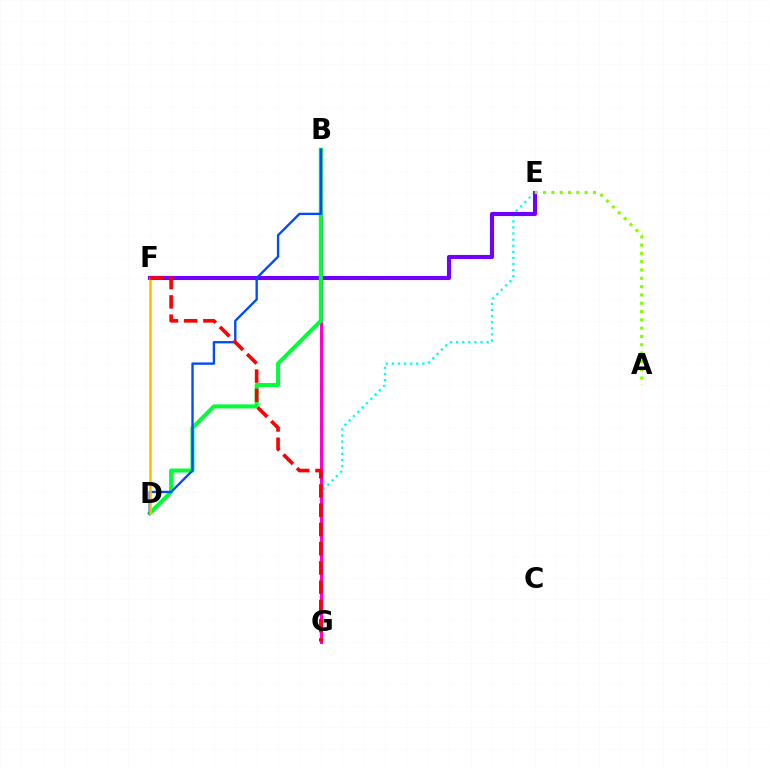{('E', 'G'): [{'color': '#00fff6', 'line_style': 'dotted', 'thickness': 1.66}], ('B', 'G'): [{'color': '#ff00cf', 'line_style': 'solid', 'thickness': 2.18}], ('E', 'F'): [{'color': '#7200ff', 'line_style': 'solid', 'thickness': 2.95}], ('B', 'D'): [{'color': '#00ff39', 'line_style': 'solid', 'thickness': 2.89}, {'color': '#004bff', 'line_style': 'solid', 'thickness': 1.69}], ('A', 'E'): [{'color': '#84ff00', 'line_style': 'dotted', 'thickness': 2.26}], ('D', 'F'): [{'color': '#ffbd00', 'line_style': 'solid', 'thickness': 1.84}], ('F', 'G'): [{'color': '#ff0000', 'line_style': 'dashed', 'thickness': 2.61}]}